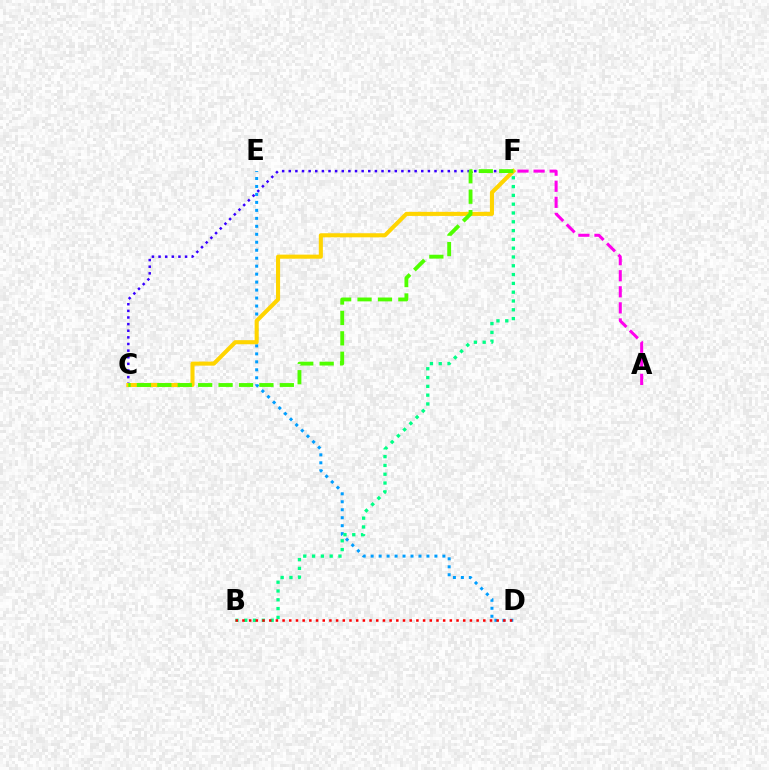{('D', 'E'): [{'color': '#009eff', 'line_style': 'dotted', 'thickness': 2.17}], ('C', 'F'): [{'color': '#3700ff', 'line_style': 'dotted', 'thickness': 1.8}, {'color': '#ffd500', 'line_style': 'solid', 'thickness': 2.93}, {'color': '#4fff00', 'line_style': 'dashed', 'thickness': 2.77}], ('B', 'F'): [{'color': '#00ff86', 'line_style': 'dotted', 'thickness': 2.39}], ('B', 'D'): [{'color': '#ff0000', 'line_style': 'dotted', 'thickness': 1.82}], ('A', 'F'): [{'color': '#ff00ed', 'line_style': 'dashed', 'thickness': 2.18}]}